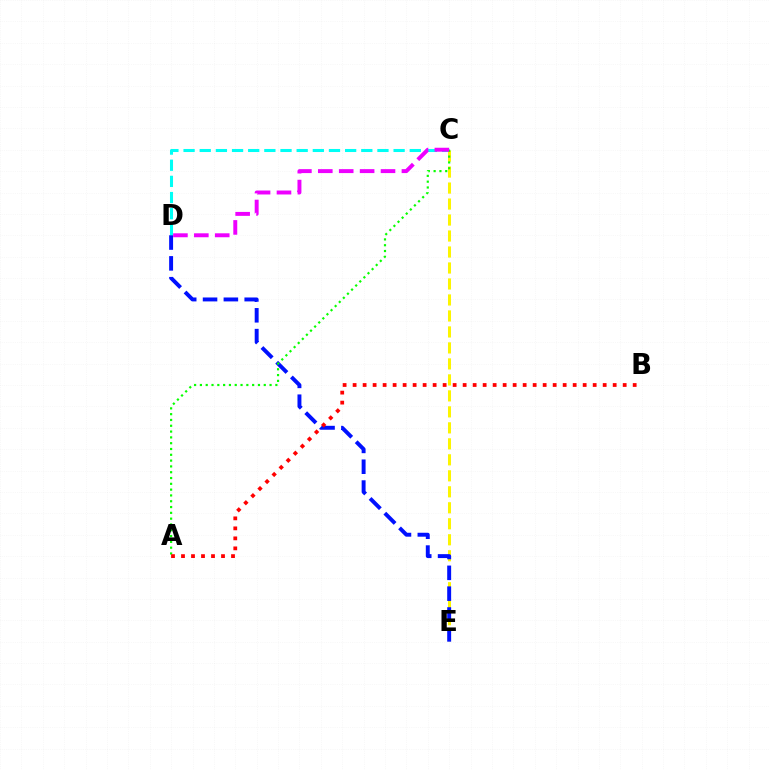{('C', 'D'): [{'color': '#00fff6', 'line_style': 'dashed', 'thickness': 2.19}, {'color': '#ee00ff', 'line_style': 'dashed', 'thickness': 2.84}], ('C', 'E'): [{'color': '#fcf500', 'line_style': 'dashed', 'thickness': 2.17}], ('D', 'E'): [{'color': '#0010ff', 'line_style': 'dashed', 'thickness': 2.83}], ('A', 'C'): [{'color': '#08ff00', 'line_style': 'dotted', 'thickness': 1.58}], ('A', 'B'): [{'color': '#ff0000', 'line_style': 'dotted', 'thickness': 2.72}]}